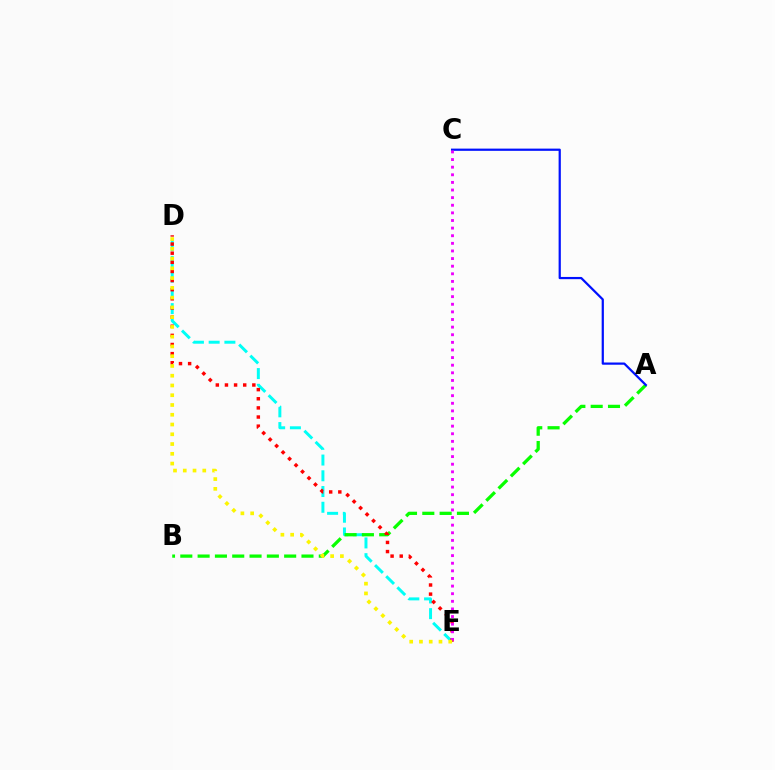{('D', 'E'): [{'color': '#00fff6', 'line_style': 'dashed', 'thickness': 2.14}, {'color': '#ff0000', 'line_style': 'dotted', 'thickness': 2.48}, {'color': '#fcf500', 'line_style': 'dotted', 'thickness': 2.65}], ('A', 'B'): [{'color': '#08ff00', 'line_style': 'dashed', 'thickness': 2.35}], ('A', 'C'): [{'color': '#0010ff', 'line_style': 'solid', 'thickness': 1.6}], ('C', 'E'): [{'color': '#ee00ff', 'line_style': 'dotted', 'thickness': 2.07}]}